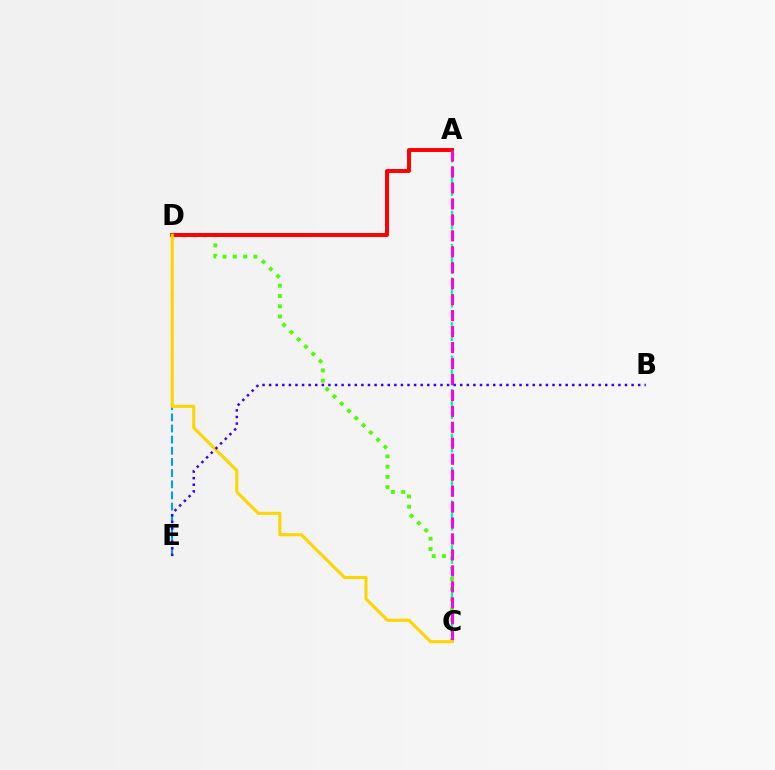{('A', 'C'): [{'color': '#00ff86', 'line_style': 'dashed', 'thickness': 1.51}, {'color': '#ff00ed', 'line_style': 'dashed', 'thickness': 2.17}], ('D', 'E'): [{'color': '#009eff', 'line_style': 'dashed', 'thickness': 1.52}], ('C', 'D'): [{'color': '#4fff00', 'line_style': 'dotted', 'thickness': 2.79}, {'color': '#ffd500', 'line_style': 'solid', 'thickness': 2.23}], ('A', 'D'): [{'color': '#ff0000', 'line_style': 'solid', 'thickness': 2.84}], ('B', 'E'): [{'color': '#3700ff', 'line_style': 'dotted', 'thickness': 1.79}]}